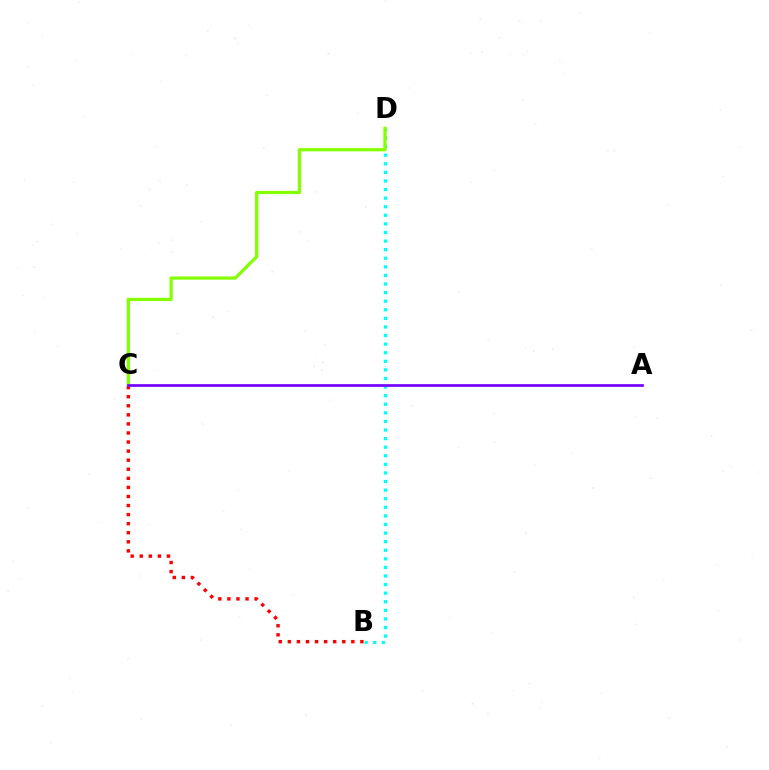{('B', 'D'): [{'color': '#00fff6', 'line_style': 'dotted', 'thickness': 2.33}], ('B', 'C'): [{'color': '#ff0000', 'line_style': 'dotted', 'thickness': 2.46}], ('C', 'D'): [{'color': '#84ff00', 'line_style': 'solid', 'thickness': 2.32}], ('A', 'C'): [{'color': '#7200ff', 'line_style': 'solid', 'thickness': 1.94}]}